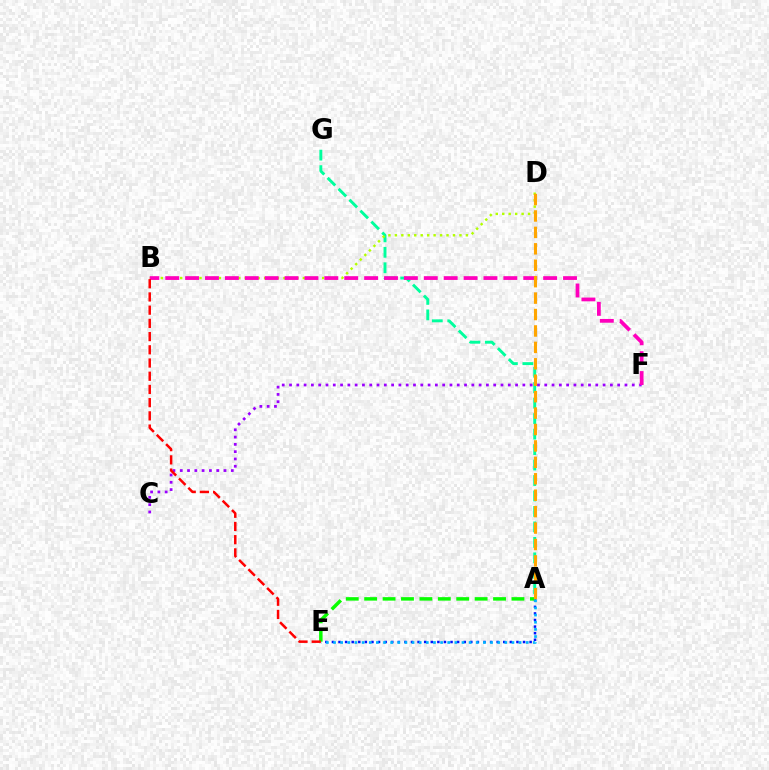{('A', 'G'): [{'color': '#00ff9d', 'line_style': 'dashed', 'thickness': 2.1}], ('C', 'F'): [{'color': '#9b00ff', 'line_style': 'dotted', 'thickness': 1.98}], ('A', 'E'): [{'color': '#0010ff', 'line_style': 'dotted', 'thickness': 1.79}, {'color': '#08ff00', 'line_style': 'dashed', 'thickness': 2.5}, {'color': '#00b5ff', 'line_style': 'dotted', 'thickness': 1.94}], ('B', 'D'): [{'color': '#b3ff00', 'line_style': 'dotted', 'thickness': 1.75}], ('B', 'F'): [{'color': '#ff00bd', 'line_style': 'dashed', 'thickness': 2.7}], ('A', 'D'): [{'color': '#ffa500', 'line_style': 'dashed', 'thickness': 2.23}], ('B', 'E'): [{'color': '#ff0000', 'line_style': 'dashed', 'thickness': 1.8}]}